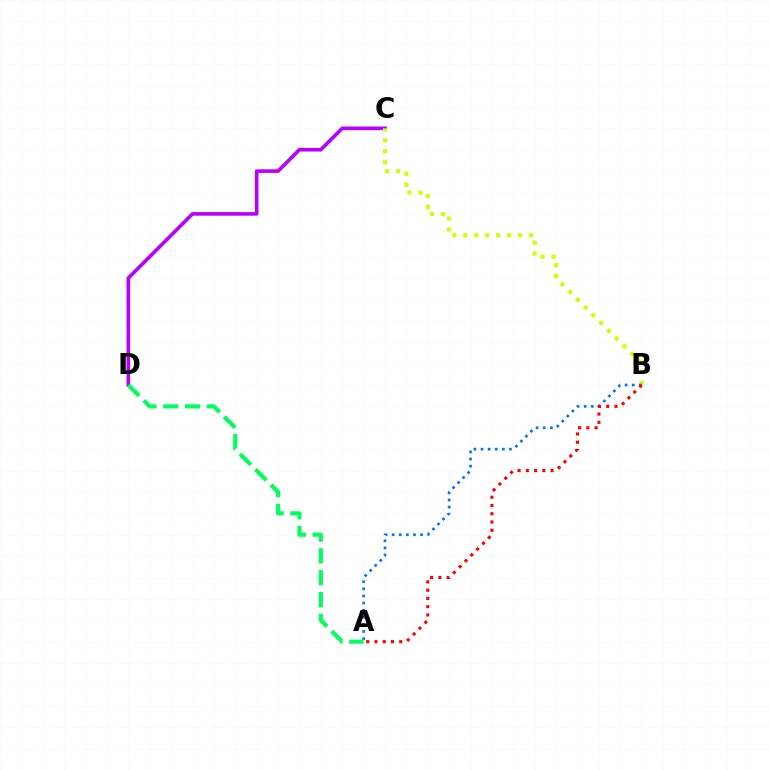{('C', 'D'): [{'color': '#b900ff', 'line_style': 'solid', 'thickness': 2.61}], ('B', 'C'): [{'color': '#d1ff00', 'line_style': 'dotted', 'thickness': 2.98}], ('A', 'B'): [{'color': '#0074ff', 'line_style': 'dotted', 'thickness': 1.93}, {'color': '#ff0000', 'line_style': 'dotted', 'thickness': 2.24}], ('A', 'D'): [{'color': '#00ff5c', 'line_style': 'dashed', 'thickness': 2.97}]}